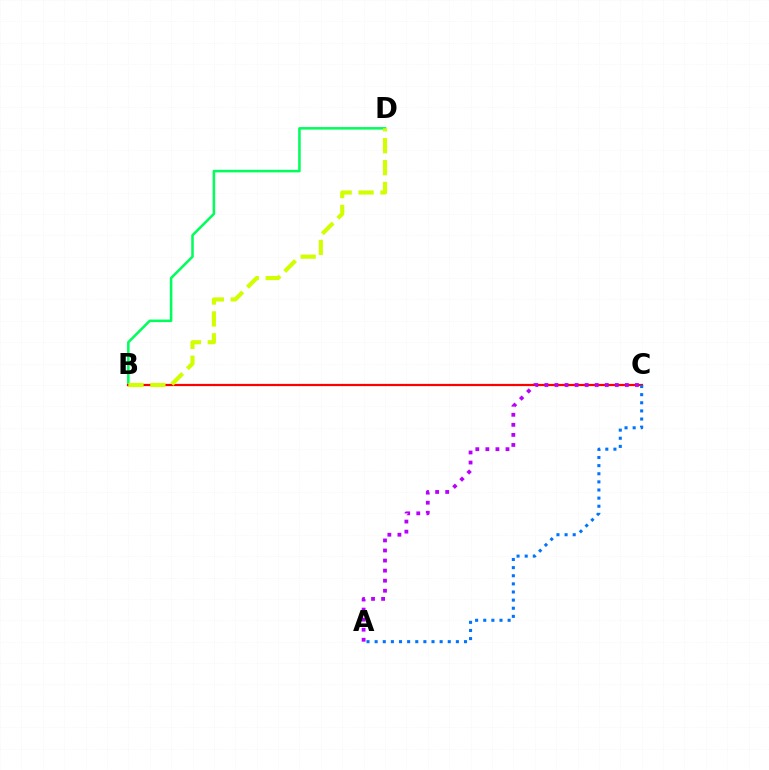{('B', 'D'): [{'color': '#00ff5c', 'line_style': 'solid', 'thickness': 1.83}, {'color': '#d1ff00', 'line_style': 'dashed', 'thickness': 2.98}], ('B', 'C'): [{'color': '#ff0000', 'line_style': 'solid', 'thickness': 1.6}], ('A', 'C'): [{'color': '#0074ff', 'line_style': 'dotted', 'thickness': 2.21}, {'color': '#b900ff', 'line_style': 'dotted', 'thickness': 2.73}]}